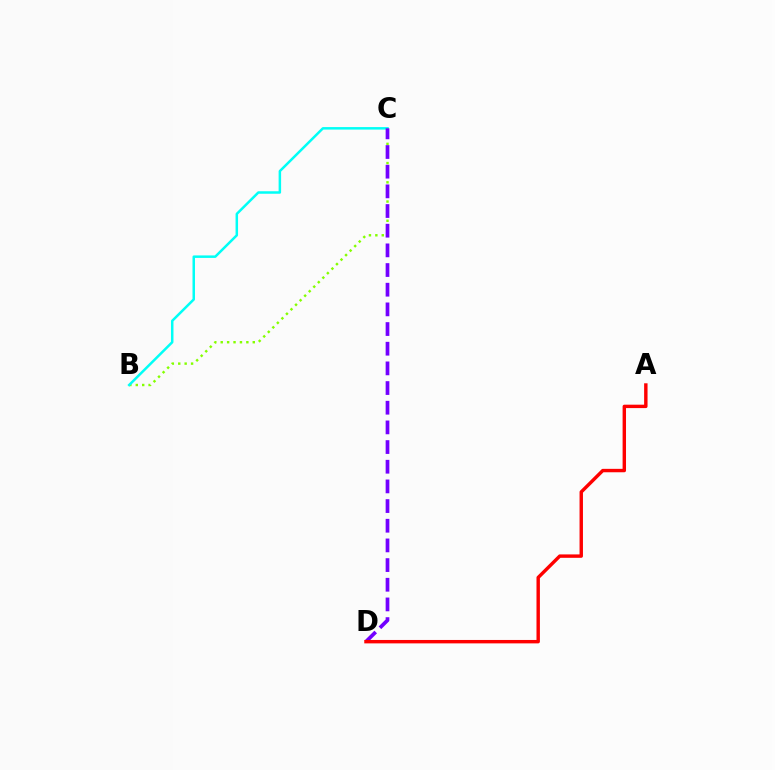{('B', 'C'): [{'color': '#84ff00', 'line_style': 'dotted', 'thickness': 1.74}, {'color': '#00fff6', 'line_style': 'solid', 'thickness': 1.8}], ('C', 'D'): [{'color': '#7200ff', 'line_style': 'dashed', 'thickness': 2.67}], ('A', 'D'): [{'color': '#ff0000', 'line_style': 'solid', 'thickness': 2.46}]}